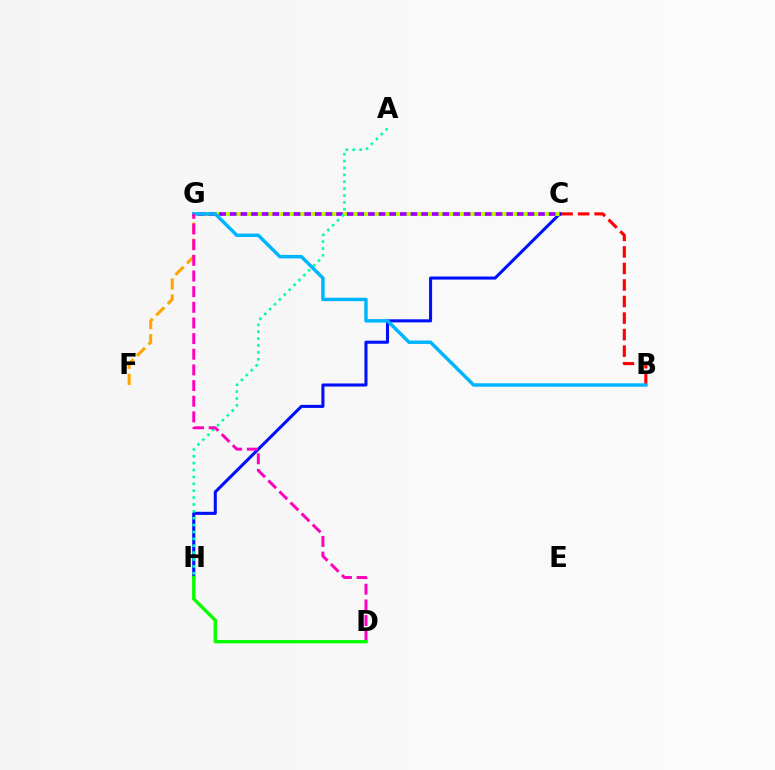{('C', 'G'): [{'color': '#9b00ff', 'line_style': 'solid', 'thickness': 2.68}, {'color': '#b3ff00', 'line_style': 'dotted', 'thickness': 2.89}], ('F', 'G'): [{'color': '#ffa500', 'line_style': 'dashed', 'thickness': 2.2}], ('C', 'H'): [{'color': '#0010ff', 'line_style': 'solid', 'thickness': 2.21}], ('A', 'H'): [{'color': '#00ff9d', 'line_style': 'dotted', 'thickness': 1.87}], ('B', 'C'): [{'color': '#ff0000', 'line_style': 'dashed', 'thickness': 2.25}], ('B', 'G'): [{'color': '#00b5ff', 'line_style': 'solid', 'thickness': 2.48}], ('D', 'G'): [{'color': '#ff00bd', 'line_style': 'dashed', 'thickness': 2.13}], ('D', 'H'): [{'color': '#08ff00', 'line_style': 'solid', 'thickness': 2.41}]}